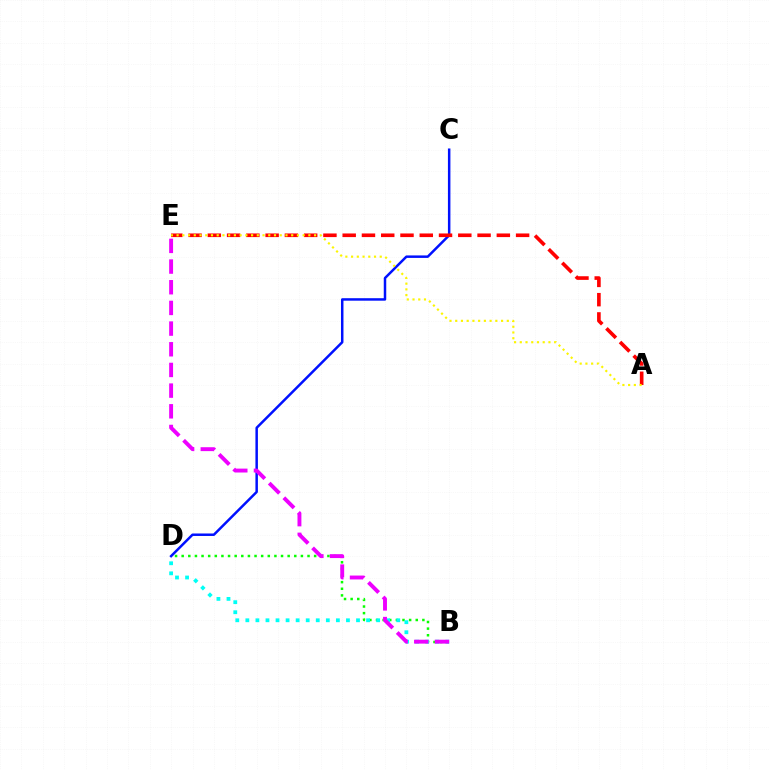{('B', 'D'): [{'color': '#08ff00', 'line_style': 'dotted', 'thickness': 1.8}, {'color': '#00fff6', 'line_style': 'dotted', 'thickness': 2.73}], ('C', 'D'): [{'color': '#0010ff', 'line_style': 'solid', 'thickness': 1.79}], ('B', 'E'): [{'color': '#ee00ff', 'line_style': 'dashed', 'thickness': 2.81}], ('A', 'E'): [{'color': '#ff0000', 'line_style': 'dashed', 'thickness': 2.62}, {'color': '#fcf500', 'line_style': 'dotted', 'thickness': 1.56}]}